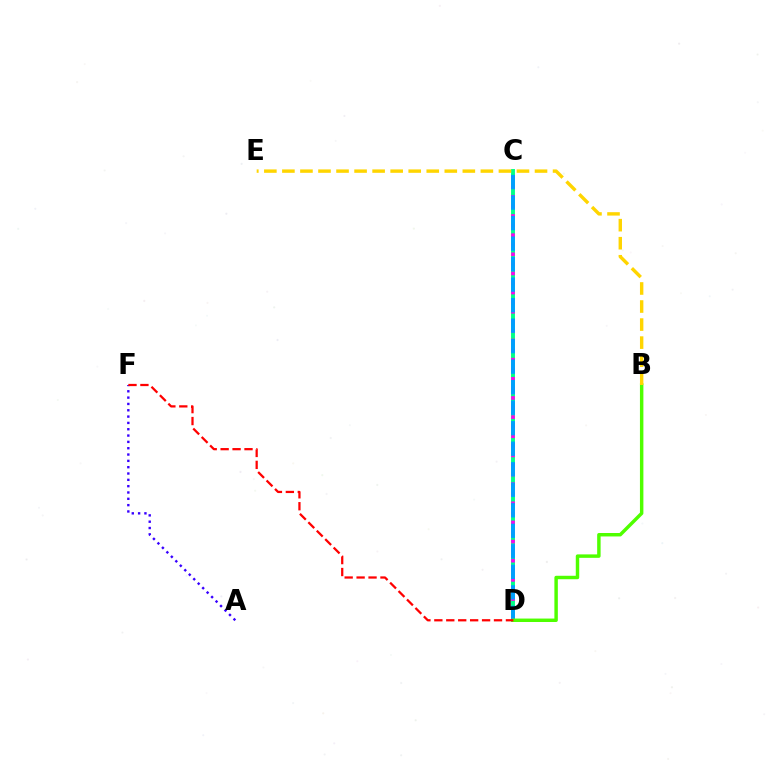{('C', 'D'): [{'color': '#00ff86', 'line_style': 'solid', 'thickness': 2.81}, {'color': '#ff00ed', 'line_style': 'dotted', 'thickness': 2.6}, {'color': '#009eff', 'line_style': 'dashed', 'thickness': 2.79}], ('A', 'F'): [{'color': '#3700ff', 'line_style': 'dotted', 'thickness': 1.72}], ('B', 'D'): [{'color': '#4fff00', 'line_style': 'solid', 'thickness': 2.48}], ('B', 'E'): [{'color': '#ffd500', 'line_style': 'dashed', 'thickness': 2.45}], ('D', 'F'): [{'color': '#ff0000', 'line_style': 'dashed', 'thickness': 1.62}]}